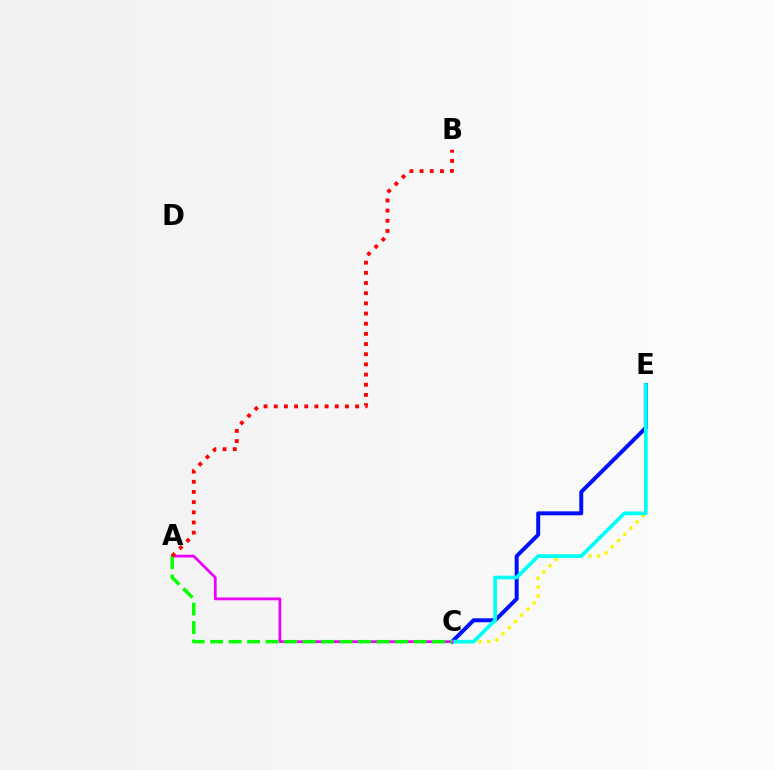{('C', 'E'): [{'color': '#fcf500', 'line_style': 'dotted', 'thickness': 2.38}, {'color': '#0010ff', 'line_style': 'solid', 'thickness': 2.86}, {'color': '#00fff6', 'line_style': 'solid', 'thickness': 2.65}], ('A', 'C'): [{'color': '#ee00ff', 'line_style': 'solid', 'thickness': 1.98}, {'color': '#08ff00', 'line_style': 'dashed', 'thickness': 2.51}], ('A', 'B'): [{'color': '#ff0000', 'line_style': 'dotted', 'thickness': 2.76}]}